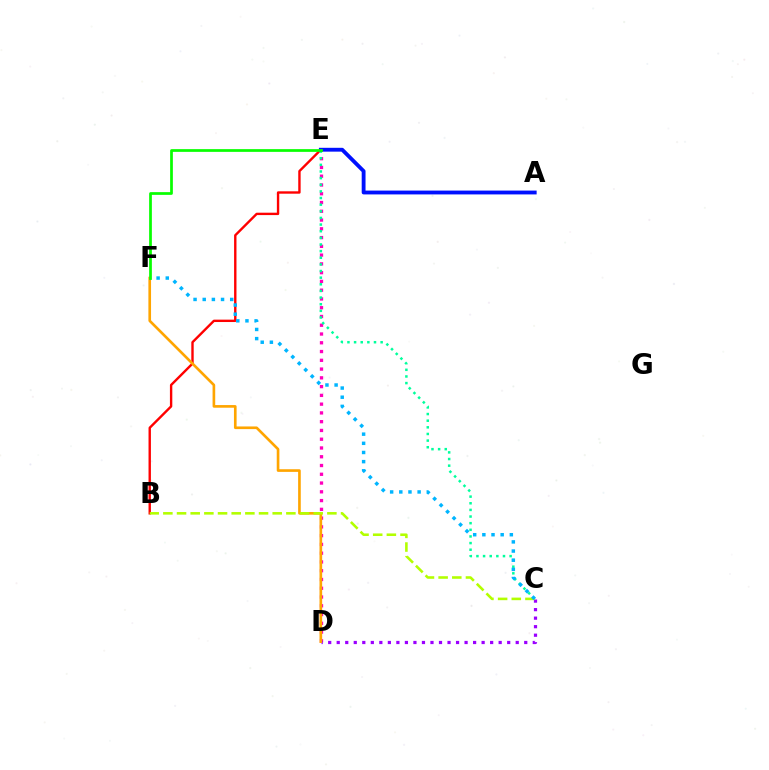{('D', 'E'): [{'color': '#ff00bd', 'line_style': 'dotted', 'thickness': 2.38}], ('B', 'E'): [{'color': '#ff0000', 'line_style': 'solid', 'thickness': 1.72}], ('C', 'D'): [{'color': '#9b00ff', 'line_style': 'dotted', 'thickness': 2.32}], ('C', 'E'): [{'color': '#00ff9d', 'line_style': 'dotted', 'thickness': 1.8}], ('A', 'E'): [{'color': '#0010ff', 'line_style': 'solid', 'thickness': 2.76}], ('D', 'F'): [{'color': '#ffa500', 'line_style': 'solid', 'thickness': 1.91}], ('B', 'C'): [{'color': '#b3ff00', 'line_style': 'dashed', 'thickness': 1.86}], ('C', 'F'): [{'color': '#00b5ff', 'line_style': 'dotted', 'thickness': 2.49}], ('E', 'F'): [{'color': '#08ff00', 'line_style': 'solid', 'thickness': 1.96}]}